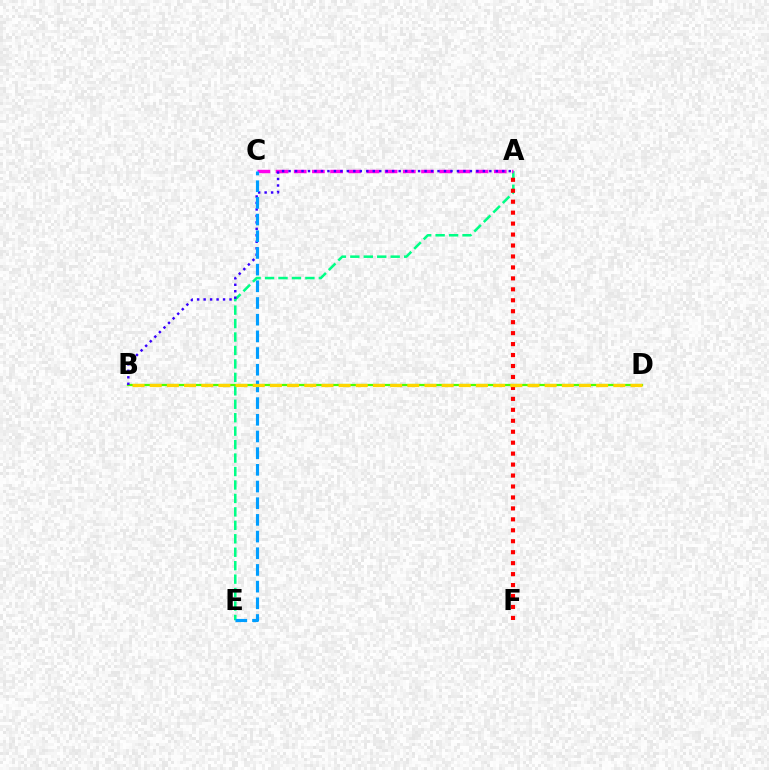{('A', 'E'): [{'color': '#00ff86', 'line_style': 'dashed', 'thickness': 1.83}], ('A', 'C'): [{'color': '#ff00ed', 'line_style': 'dashed', 'thickness': 2.47}], ('B', 'D'): [{'color': '#4fff00', 'line_style': 'solid', 'thickness': 1.62}, {'color': '#ffd500', 'line_style': 'dashed', 'thickness': 2.33}], ('A', 'B'): [{'color': '#3700ff', 'line_style': 'dotted', 'thickness': 1.76}], ('A', 'F'): [{'color': '#ff0000', 'line_style': 'dotted', 'thickness': 2.98}], ('C', 'E'): [{'color': '#009eff', 'line_style': 'dashed', 'thickness': 2.27}]}